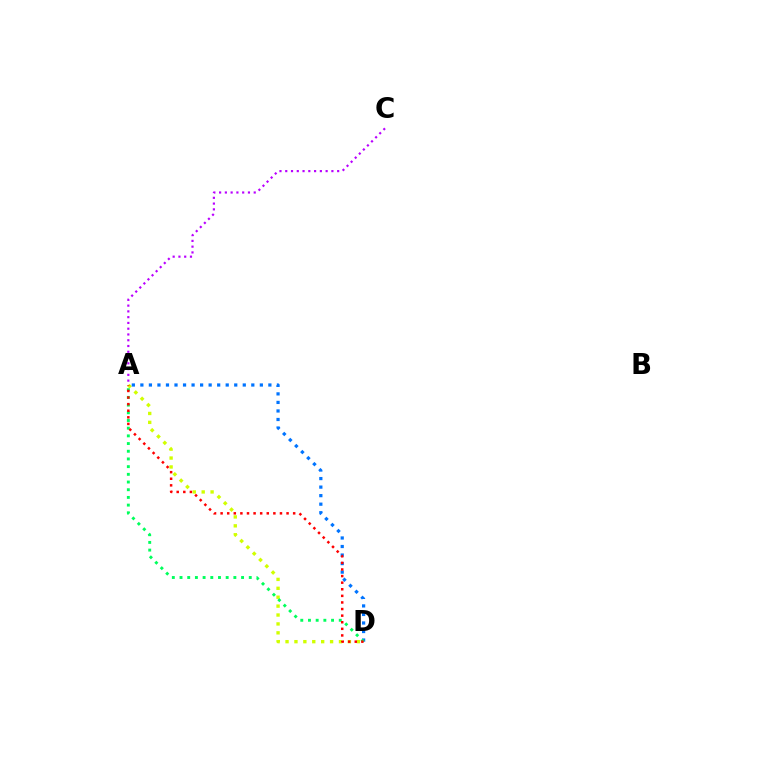{('A', 'D'): [{'color': '#d1ff00', 'line_style': 'dotted', 'thickness': 2.42}, {'color': '#0074ff', 'line_style': 'dotted', 'thickness': 2.32}, {'color': '#00ff5c', 'line_style': 'dotted', 'thickness': 2.09}, {'color': '#ff0000', 'line_style': 'dotted', 'thickness': 1.79}], ('A', 'C'): [{'color': '#b900ff', 'line_style': 'dotted', 'thickness': 1.57}]}